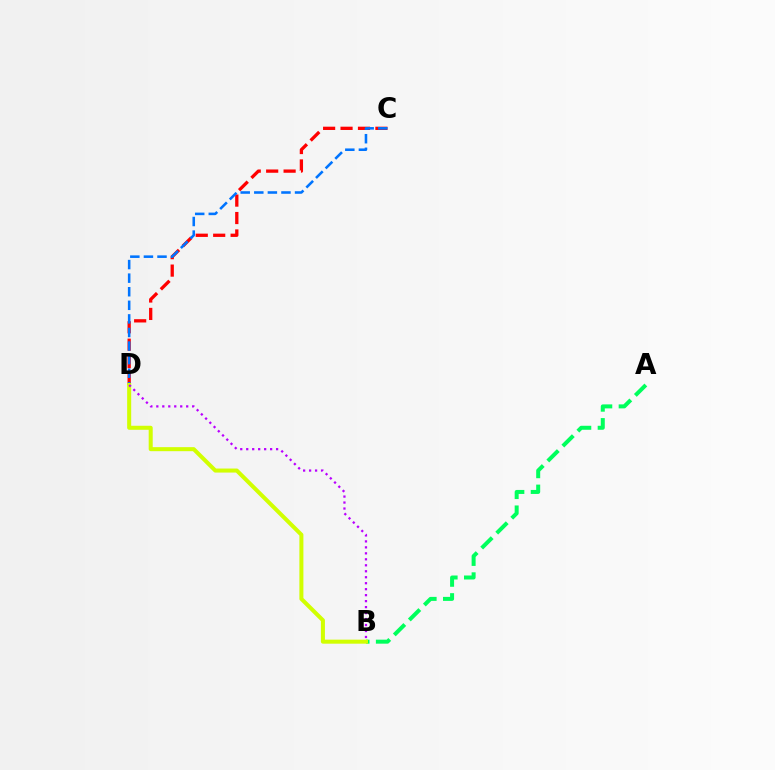{('C', 'D'): [{'color': '#ff0000', 'line_style': 'dashed', 'thickness': 2.37}, {'color': '#0074ff', 'line_style': 'dashed', 'thickness': 1.85}], ('A', 'B'): [{'color': '#00ff5c', 'line_style': 'dashed', 'thickness': 2.88}], ('B', 'D'): [{'color': '#d1ff00', 'line_style': 'solid', 'thickness': 2.9}, {'color': '#b900ff', 'line_style': 'dotted', 'thickness': 1.62}]}